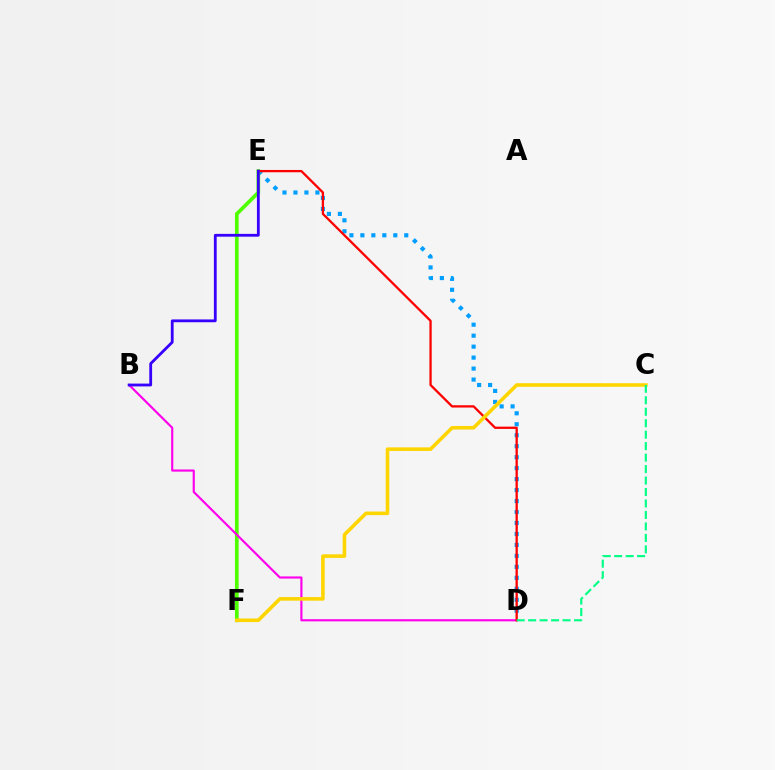{('D', 'E'): [{'color': '#009eff', 'line_style': 'dotted', 'thickness': 2.98}, {'color': '#ff0000', 'line_style': 'solid', 'thickness': 1.65}], ('E', 'F'): [{'color': '#4fff00', 'line_style': 'solid', 'thickness': 2.65}], ('B', 'D'): [{'color': '#ff00ed', 'line_style': 'solid', 'thickness': 1.55}], ('C', 'F'): [{'color': '#ffd500', 'line_style': 'solid', 'thickness': 2.58}], ('C', 'D'): [{'color': '#00ff86', 'line_style': 'dashed', 'thickness': 1.56}], ('B', 'E'): [{'color': '#3700ff', 'line_style': 'solid', 'thickness': 2.02}]}